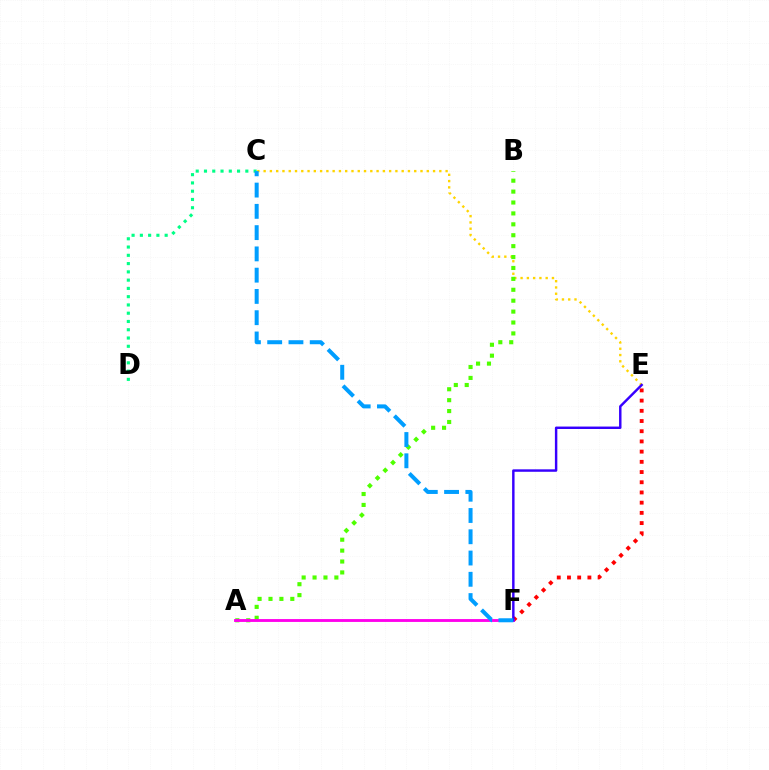{('E', 'F'): [{'color': '#ff0000', 'line_style': 'dotted', 'thickness': 2.77}, {'color': '#3700ff', 'line_style': 'solid', 'thickness': 1.76}], ('C', 'E'): [{'color': '#ffd500', 'line_style': 'dotted', 'thickness': 1.7}], ('A', 'B'): [{'color': '#4fff00', 'line_style': 'dotted', 'thickness': 2.96}], ('A', 'F'): [{'color': '#ff00ed', 'line_style': 'solid', 'thickness': 2.06}], ('C', 'D'): [{'color': '#00ff86', 'line_style': 'dotted', 'thickness': 2.25}], ('C', 'F'): [{'color': '#009eff', 'line_style': 'dashed', 'thickness': 2.89}]}